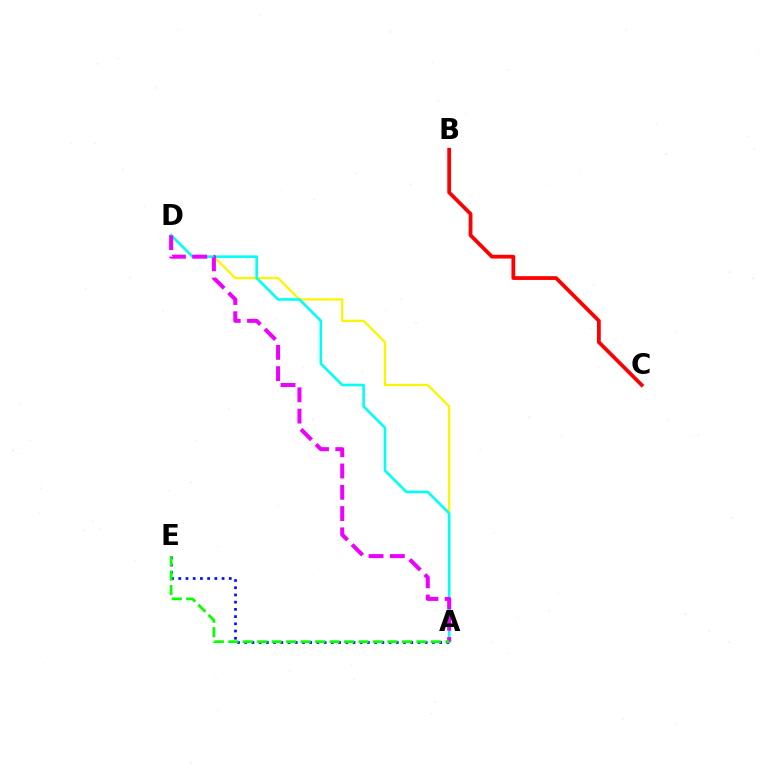{('A', 'D'): [{'color': '#fcf500', 'line_style': 'solid', 'thickness': 1.62}, {'color': '#00fff6', 'line_style': 'solid', 'thickness': 1.87}, {'color': '#ee00ff', 'line_style': 'dashed', 'thickness': 2.89}], ('B', 'C'): [{'color': '#ff0000', 'line_style': 'solid', 'thickness': 2.71}], ('A', 'E'): [{'color': '#0010ff', 'line_style': 'dotted', 'thickness': 1.96}, {'color': '#08ff00', 'line_style': 'dashed', 'thickness': 1.97}]}